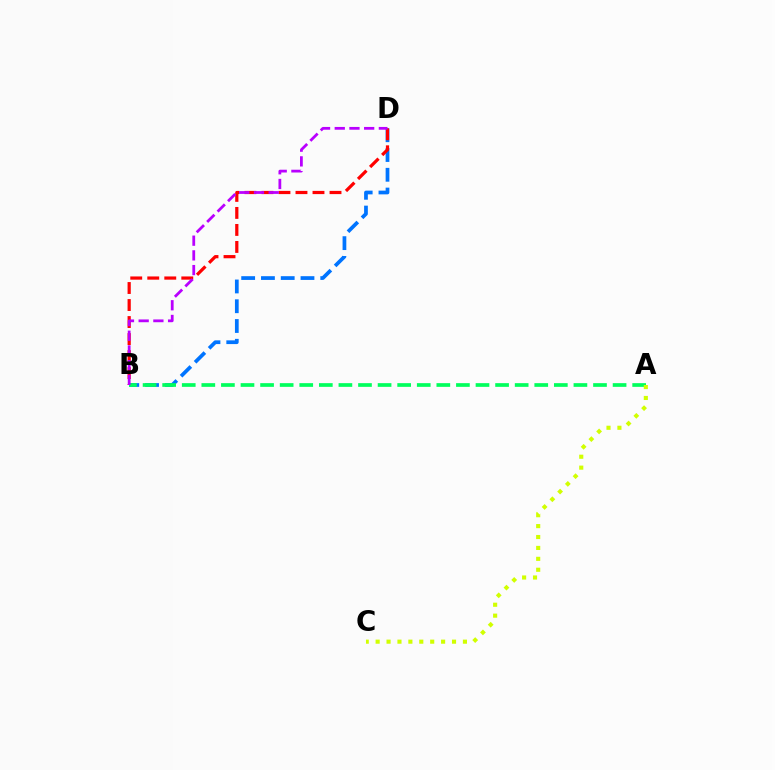{('B', 'D'): [{'color': '#0074ff', 'line_style': 'dashed', 'thickness': 2.69}, {'color': '#ff0000', 'line_style': 'dashed', 'thickness': 2.31}, {'color': '#b900ff', 'line_style': 'dashed', 'thickness': 2.0}], ('A', 'B'): [{'color': '#00ff5c', 'line_style': 'dashed', 'thickness': 2.66}], ('A', 'C'): [{'color': '#d1ff00', 'line_style': 'dotted', 'thickness': 2.96}]}